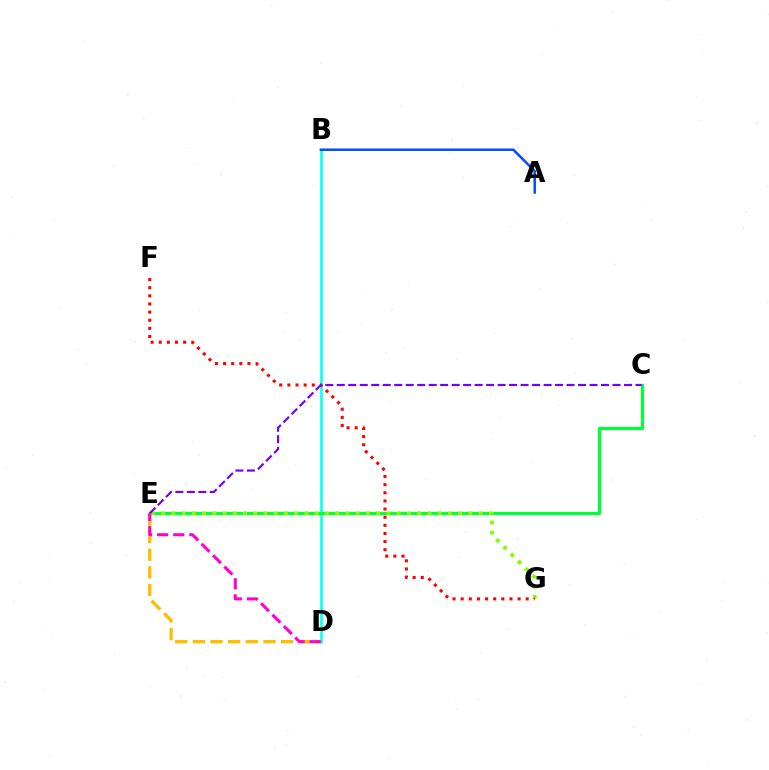{('B', 'D'): [{'color': '#00fff6', 'line_style': 'solid', 'thickness': 1.83}], ('A', 'B'): [{'color': '#004bff', 'line_style': 'solid', 'thickness': 1.76}], ('C', 'E'): [{'color': '#00ff39', 'line_style': 'solid', 'thickness': 2.32}, {'color': '#7200ff', 'line_style': 'dashed', 'thickness': 1.56}], ('E', 'G'): [{'color': '#84ff00', 'line_style': 'dotted', 'thickness': 2.78}], ('D', 'E'): [{'color': '#ffbd00', 'line_style': 'dashed', 'thickness': 2.4}, {'color': '#ff00cf', 'line_style': 'dashed', 'thickness': 2.19}], ('F', 'G'): [{'color': '#ff0000', 'line_style': 'dotted', 'thickness': 2.21}]}